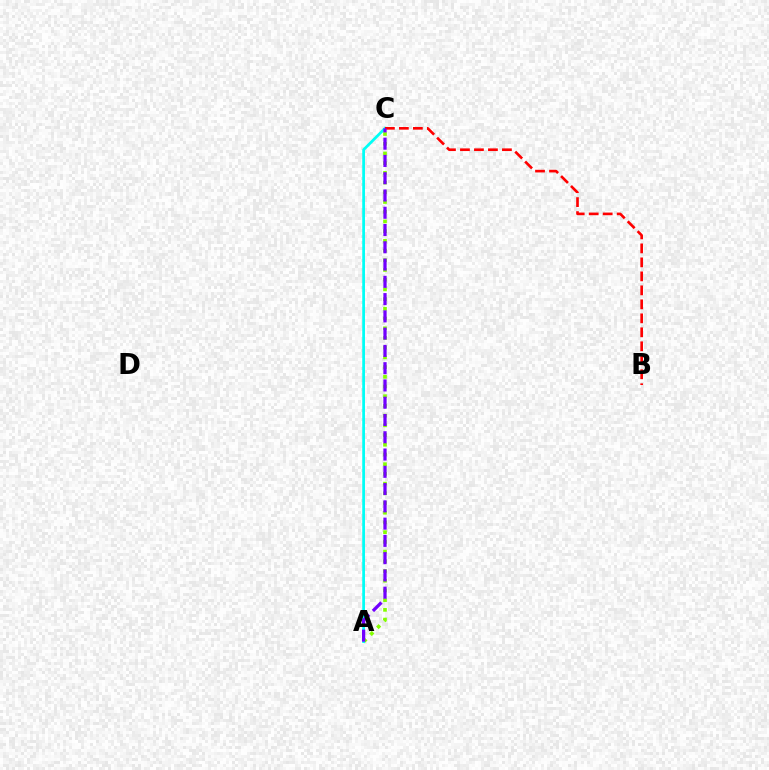{('A', 'C'): [{'color': '#84ff00', 'line_style': 'dotted', 'thickness': 2.64}, {'color': '#00fff6', 'line_style': 'solid', 'thickness': 1.97}, {'color': '#7200ff', 'line_style': 'dashed', 'thickness': 2.35}], ('B', 'C'): [{'color': '#ff0000', 'line_style': 'dashed', 'thickness': 1.9}]}